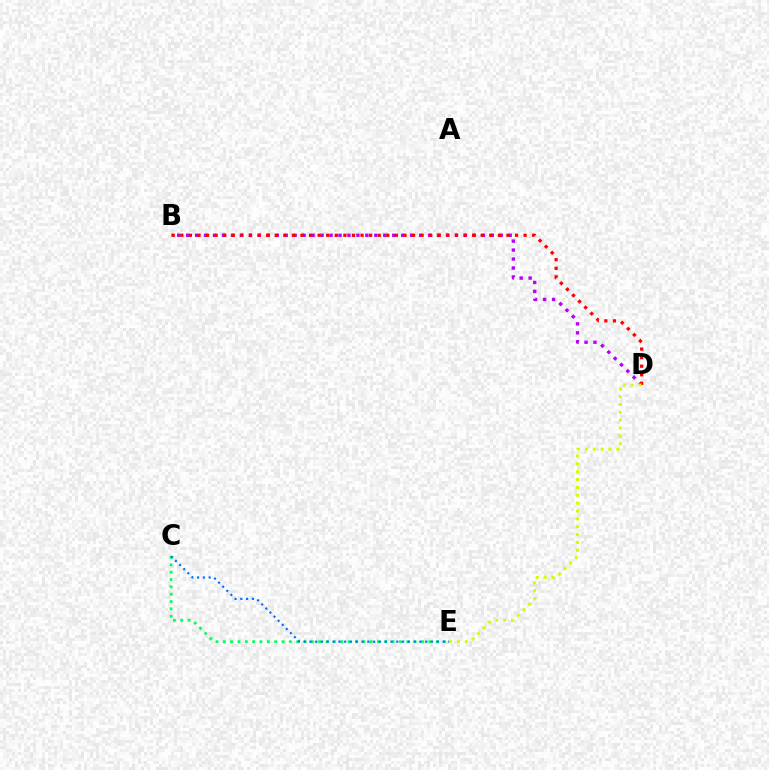{('C', 'E'): [{'color': '#00ff5c', 'line_style': 'dotted', 'thickness': 1.99}, {'color': '#0074ff', 'line_style': 'dotted', 'thickness': 1.57}], ('B', 'D'): [{'color': '#b900ff', 'line_style': 'dotted', 'thickness': 2.43}, {'color': '#ff0000', 'line_style': 'dotted', 'thickness': 2.33}], ('D', 'E'): [{'color': '#d1ff00', 'line_style': 'dotted', 'thickness': 2.13}]}